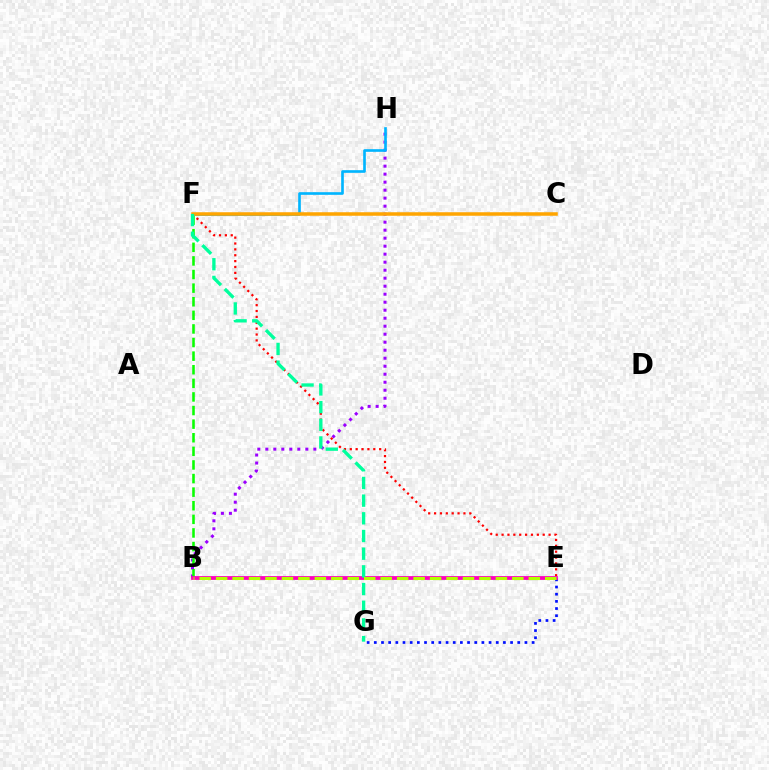{('B', 'H'): [{'color': '#9b00ff', 'line_style': 'dotted', 'thickness': 2.17}], ('B', 'F'): [{'color': '#08ff00', 'line_style': 'dashed', 'thickness': 1.85}], ('F', 'H'): [{'color': '#00b5ff', 'line_style': 'solid', 'thickness': 1.9}], ('E', 'G'): [{'color': '#0010ff', 'line_style': 'dotted', 'thickness': 1.95}], ('E', 'F'): [{'color': '#ff0000', 'line_style': 'dotted', 'thickness': 1.6}], ('C', 'F'): [{'color': '#ffa500', 'line_style': 'solid', 'thickness': 2.54}], ('B', 'E'): [{'color': '#ff00bd', 'line_style': 'solid', 'thickness': 2.72}, {'color': '#b3ff00', 'line_style': 'dashed', 'thickness': 2.24}], ('F', 'G'): [{'color': '#00ff9d', 'line_style': 'dashed', 'thickness': 2.4}]}